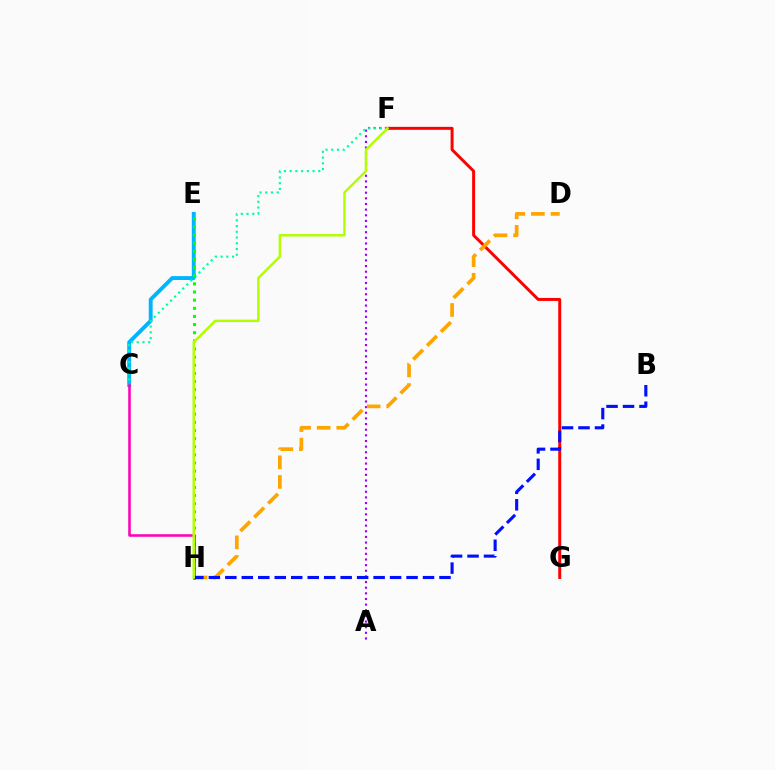{('C', 'E'): [{'color': '#00b5ff', 'line_style': 'solid', 'thickness': 2.8}], ('F', 'G'): [{'color': '#ff0000', 'line_style': 'solid', 'thickness': 2.14}], ('A', 'F'): [{'color': '#9b00ff', 'line_style': 'dotted', 'thickness': 1.53}], ('C', 'F'): [{'color': '#00ff9d', 'line_style': 'dotted', 'thickness': 1.56}], ('E', 'H'): [{'color': '#08ff00', 'line_style': 'dotted', 'thickness': 2.21}], ('D', 'H'): [{'color': '#ffa500', 'line_style': 'dashed', 'thickness': 2.66}], ('C', 'H'): [{'color': '#ff00bd', 'line_style': 'solid', 'thickness': 1.85}], ('B', 'H'): [{'color': '#0010ff', 'line_style': 'dashed', 'thickness': 2.24}], ('F', 'H'): [{'color': '#b3ff00', 'line_style': 'solid', 'thickness': 1.79}]}